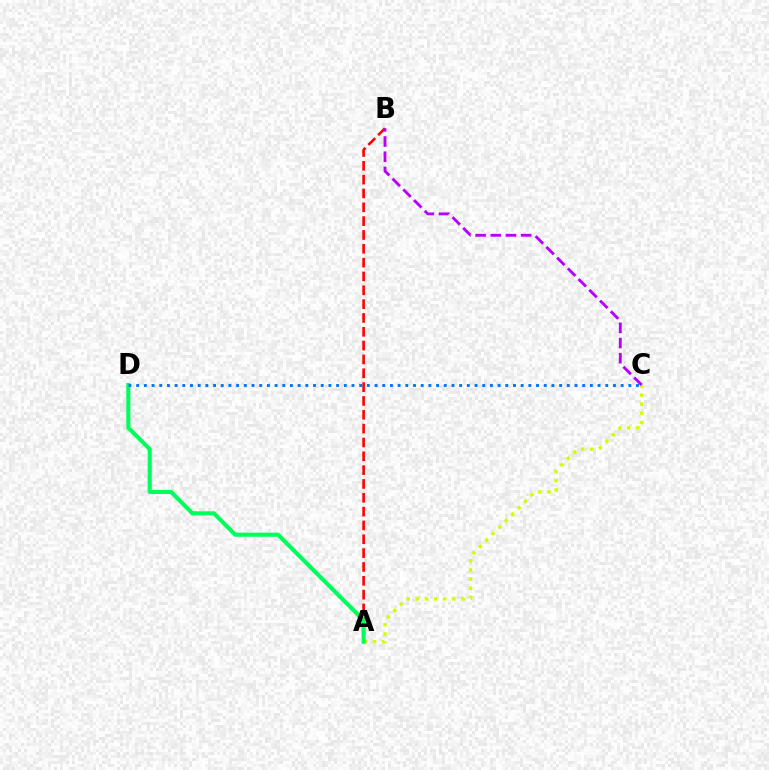{('A', 'C'): [{'color': '#d1ff00', 'line_style': 'dotted', 'thickness': 2.48}], ('A', 'B'): [{'color': '#ff0000', 'line_style': 'dashed', 'thickness': 1.88}], ('A', 'D'): [{'color': '#00ff5c', 'line_style': 'solid', 'thickness': 2.96}], ('C', 'D'): [{'color': '#0074ff', 'line_style': 'dotted', 'thickness': 2.09}], ('B', 'C'): [{'color': '#b900ff', 'line_style': 'dashed', 'thickness': 2.06}]}